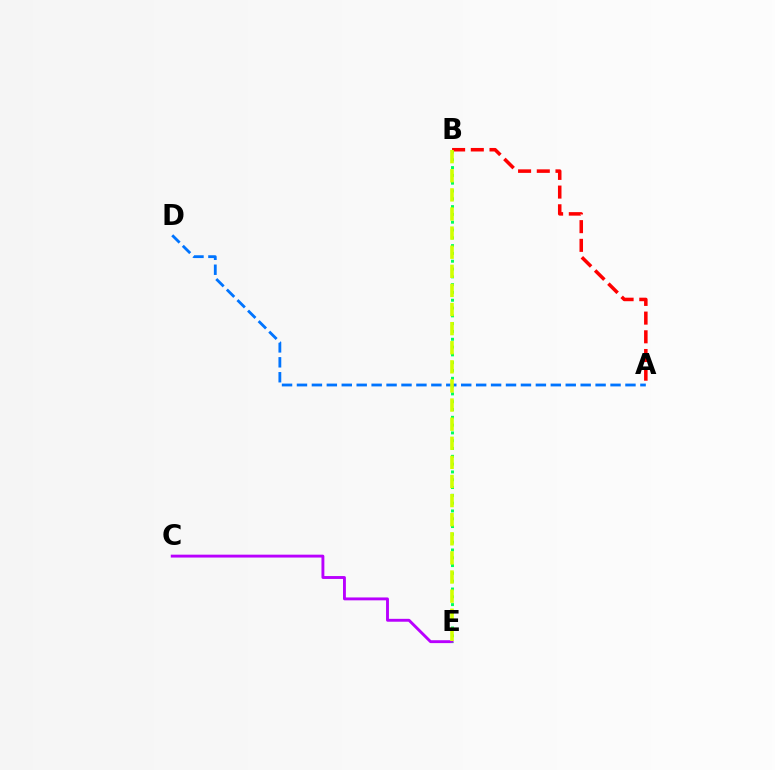{('C', 'E'): [{'color': '#b900ff', 'line_style': 'solid', 'thickness': 2.08}], ('B', 'E'): [{'color': '#00ff5c', 'line_style': 'dotted', 'thickness': 2.12}, {'color': '#d1ff00', 'line_style': 'dashed', 'thickness': 2.6}], ('A', 'D'): [{'color': '#0074ff', 'line_style': 'dashed', 'thickness': 2.03}], ('A', 'B'): [{'color': '#ff0000', 'line_style': 'dashed', 'thickness': 2.54}]}